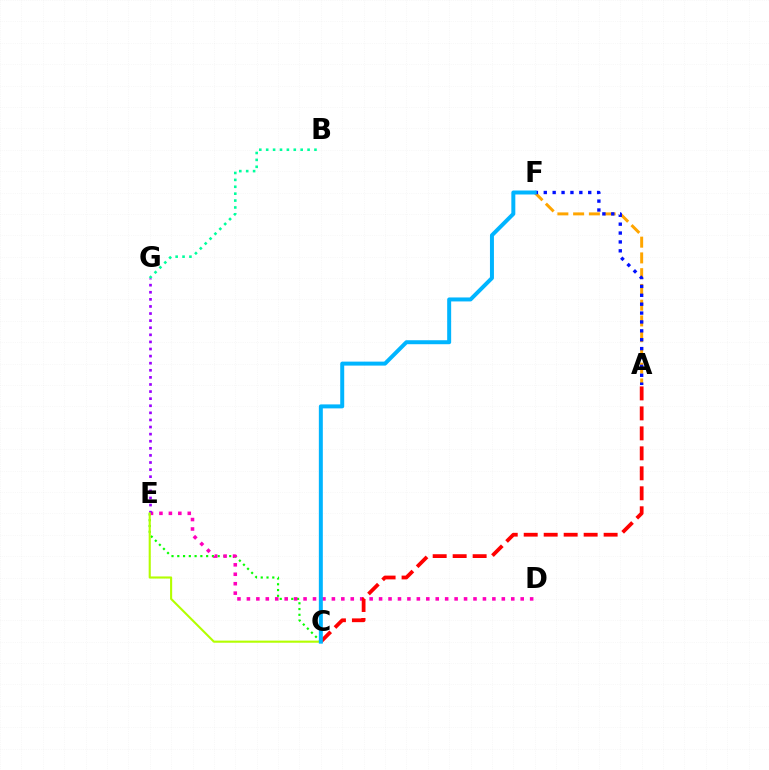{('A', 'F'): [{'color': '#ffa500', 'line_style': 'dashed', 'thickness': 2.14}, {'color': '#0010ff', 'line_style': 'dotted', 'thickness': 2.41}], ('C', 'E'): [{'color': '#08ff00', 'line_style': 'dotted', 'thickness': 1.57}, {'color': '#b3ff00', 'line_style': 'solid', 'thickness': 1.52}], ('B', 'G'): [{'color': '#00ff9d', 'line_style': 'dotted', 'thickness': 1.87}], ('D', 'E'): [{'color': '#ff00bd', 'line_style': 'dotted', 'thickness': 2.57}], ('A', 'C'): [{'color': '#ff0000', 'line_style': 'dashed', 'thickness': 2.71}], ('E', 'G'): [{'color': '#9b00ff', 'line_style': 'dotted', 'thickness': 1.93}], ('C', 'F'): [{'color': '#00b5ff', 'line_style': 'solid', 'thickness': 2.86}]}